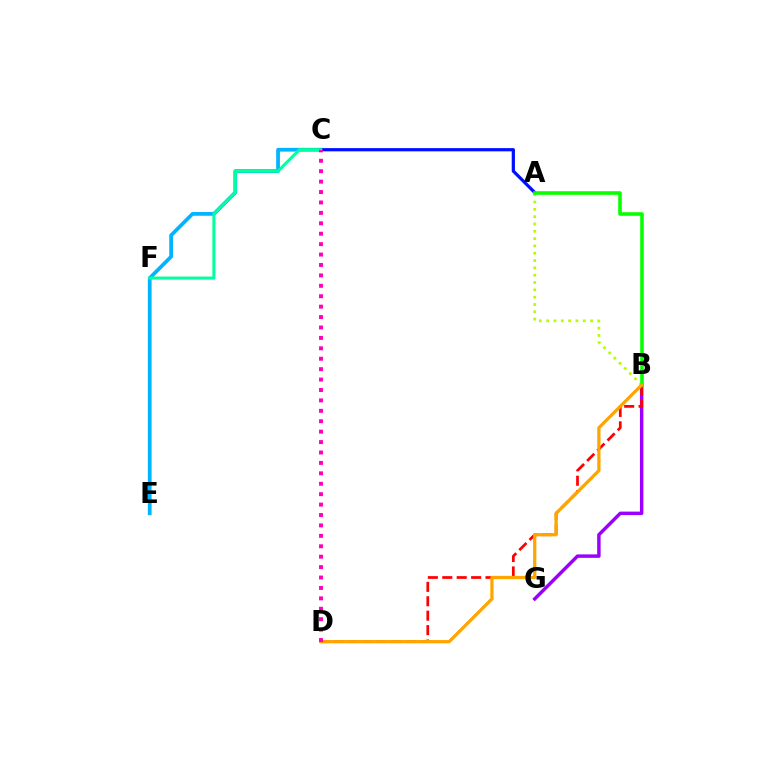{('B', 'G'): [{'color': '#9b00ff', 'line_style': 'solid', 'thickness': 2.48}], ('C', 'E'): [{'color': '#00b5ff', 'line_style': 'solid', 'thickness': 2.69}], ('A', 'C'): [{'color': '#0010ff', 'line_style': 'solid', 'thickness': 2.32}], ('B', 'D'): [{'color': '#ff0000', 'line_style': 'dashed', 'thickness': 1.96}, {'color': '#ffa500', 'line_style': 'solid', 'thickness': 2.35}], ('A', 'B'): [{'color': '#b3ff00', 'line_style': 'dotted', 'thickness': 1.99}, {'color': '#08ff00', 'line_style': 'solid', 'thickness': 2.59}], ('C', 'F'): [{'color': '#00ff9d', 'line_style': 'solid', 'thickness': 2.17}], ('C', 'D'): [{'color': '#ff00bd', 'line_style': 'dotted', 'thickness': 2.83}]}